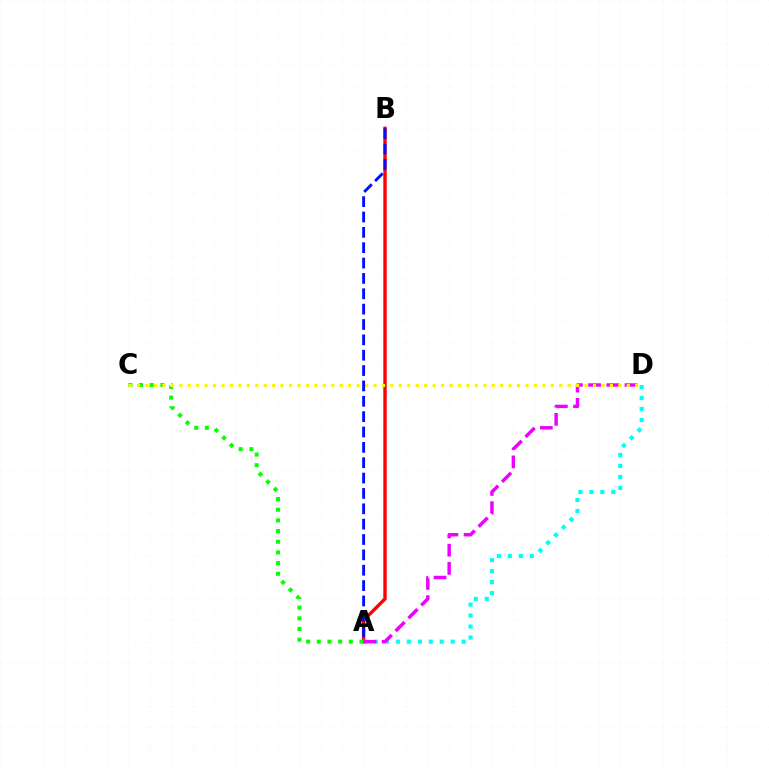{('A', 'B'): [{'color': '#ff0000', 'line_style': 'solid', 'thickness': 2.45}, {'color': '#0010ff', 'line_style': 'dashed', 'thickness': 2.09}], ('A', 'D'): [{'color': '#00fff6', 'line_style': 'dotted', 'thickness': 2.98}, {'color': '#ee00ff', 'line_style': 'dashed', 'thickness': 2.47}], ('A', 'C'): [{'color': '#08ff00', 'line_style': 'dotted', 'thickness': 2.9}], ('C', 'D'): [{'color': '#fcf500', 'line_style': 'dotted', 'thickness': 2.29}]}